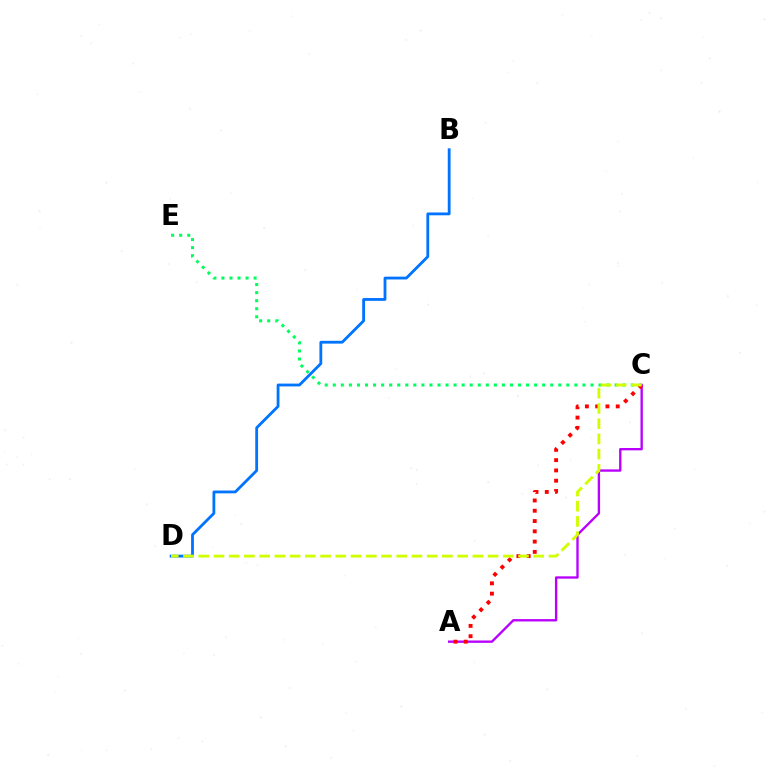{('A', 'C'): [{'color': '#b900ff', 'line_style': 'solid', 'thickness': 1.69}, {'color': '#ff0000', 'line_style': 'dotted', 'thickness': 2.79}], ('C', 'E'): [{'color': '#00ff5c', 'line_style': 'dotted', 'thickness': 2.19}], ('B', 'D'): [{'color': '#0074ff', 'line_style': 'solid', 'thickness': 2.02}], ('C', 'D'): [{'color': '#d1ff00', 'line_style': 'dashed', 'thickness': 2.07}]}